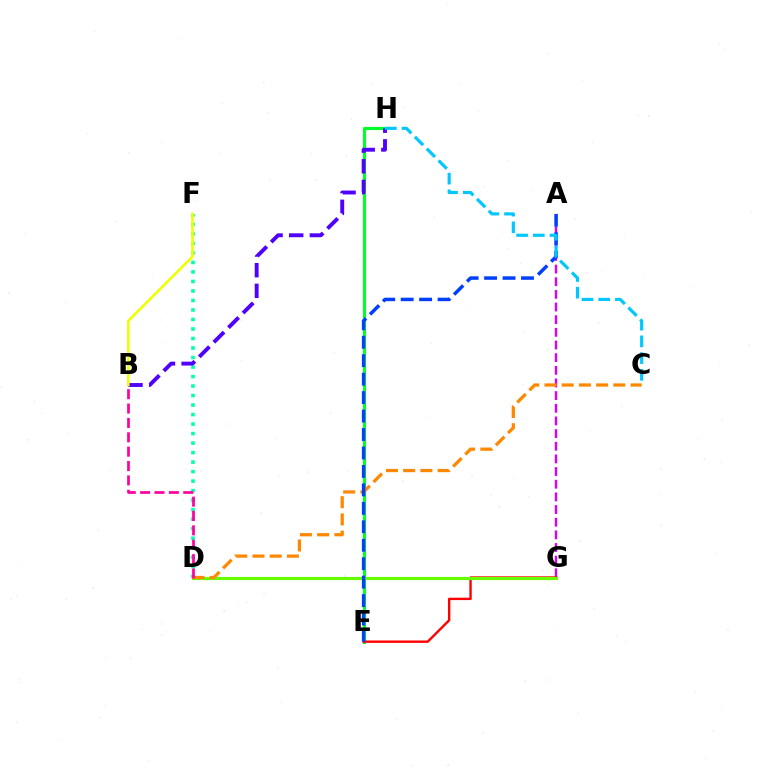{('E', 'H'): [{'color': '#00ff27', 'line_style': 'solid', 'thickness': 2.25}], ('D', 'F'): [{'color': '#00ffaf', 'line_style': 'dotted', 'thickness': 2.58}], ('A', 'G'): [{'color': '#d600ff', 'line_style': 'dashed', 'thickness': 1.72}], ('E', 'G'): [{'color': '#ff0000', 'line_style': 'solid', 'thickness': 1.72}], ('D', 'G'): [{'color': '#66ff00', 'line_style': 'solid', 'thickness': 2.27}], ('C', 'D'): [{'color': '#ff8800', 'line_style': 'dashed', 'thickness': 2.34}], ('B', 'H'): [{'color': '#4f00ff', 'line_style': 'dashed', 'thickness': 2.8}], ('A', 'E'): [{'color': '#003fff', 'line_style': 'dashed', 'thickness': 2.51}], ('B', 'F'): [{'color': '#eeff00', 'line_style': 'solid', 'thickness': 1.85}], ('C', 'H'): [{'color': '#00c7ff', 'line_style': 'dashed', 'thickness': 2.27}], ('B', 'D'): [{'color': '#ff00a0', 'line_style': 'dashed', 'thickness': 1.95}]}